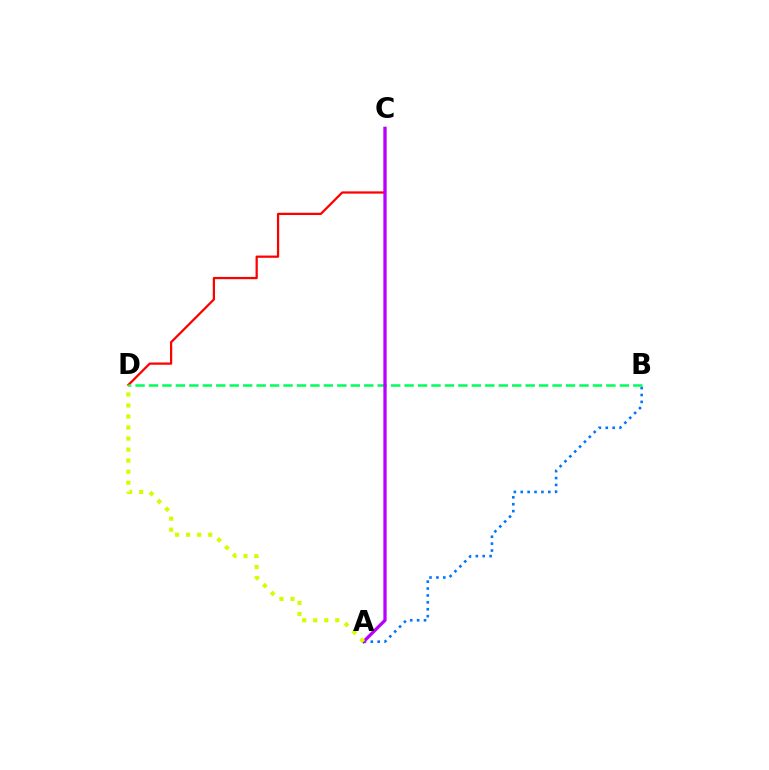{('A', 'B'): [{'color': '#0074ff', 'line_style': 'dotted', 'thickness': 1.87}], ('C', 'D'): [{'color': '#ff0000', 'line_style': 'solid', 'thickness': 1.62}], ('B', 'D'): [{'color': '#00ff5c', 'line_style': 'dashed', 'thickness': 1.83}], ('A', 'C'): [{'color': '#b900ff', 'line_style': 'solid', 'thickness': 2.35}], ('A', 'D'): [{'color': '#d1ff00', 'line_style': 'dotted', 'thickness': 3.0}]}